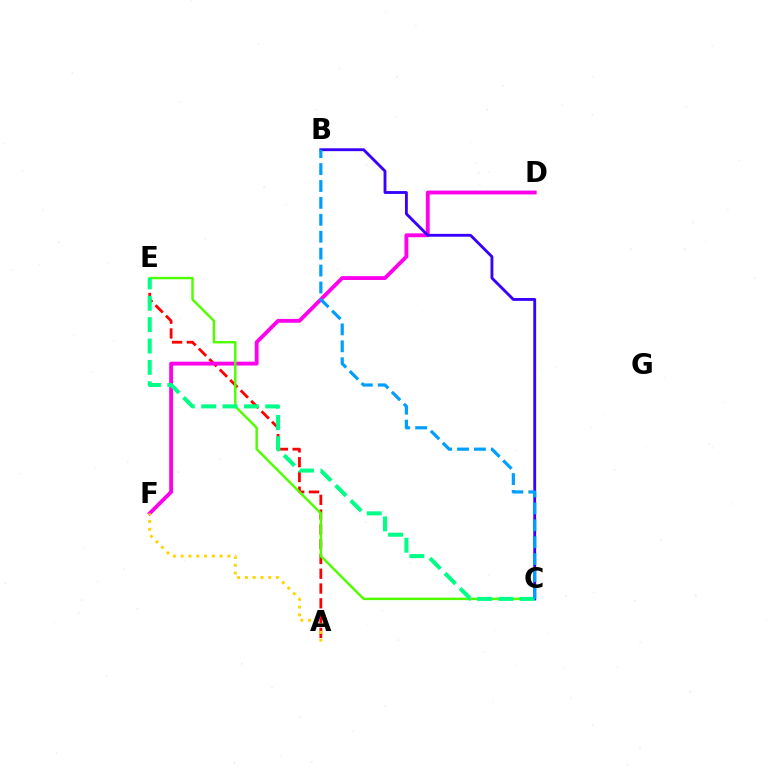{('A', 'E'): [{'color': '#ff0000', 'line_style': 'dashed', 'thickness': 2.01}], ('D', 'F'): [{'color': '#ff00ed', 'line_style': 'solid', 'thickness': 2.77}], ('C', 'E'): [{'color': '#4fff00', 'line_style': 'solid', 'thickness': 1.76}, {'color': '#00ff86', 'line_style': 'dashed', 'thickness': 2.9}], ('B', 'C'): [{'color': '#3700ff', 'line_style': 'solid', 'thickness': 2.06}, {'color': '#009eff', 'line_style': 'dashed', 'thickness': 2.3}], ('A', 'F'): [{'color': '#ffd500', 'line_style': 'dotted', 'thickness': 2.12}]}